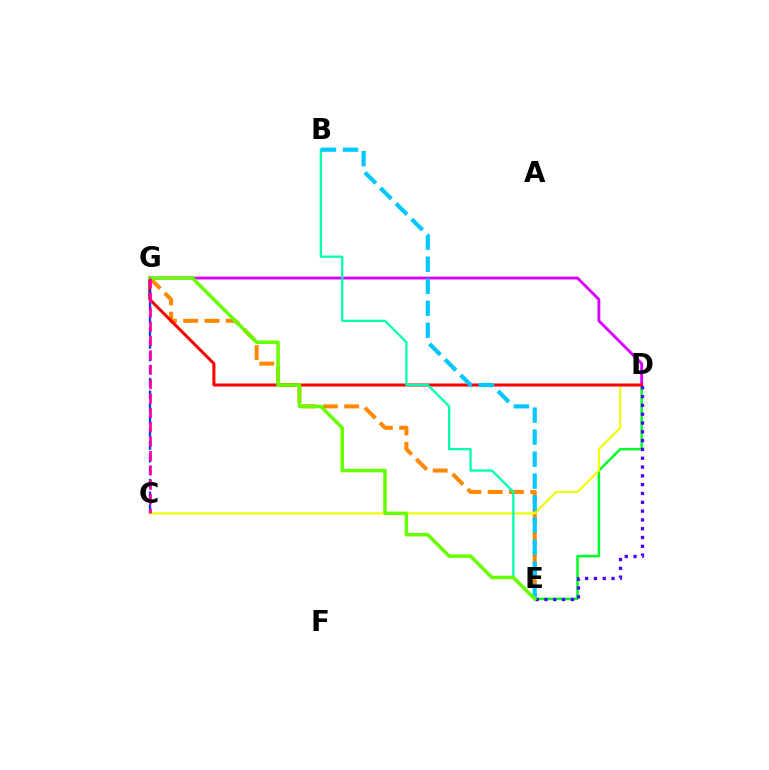{('D', 'E'): [{'color': '#00ff27', 'line_style': 'solid', 'thickness': 1.8}, {'color': '#4f00ff', 'line_style': 'dotted', 'thickness': 2.39}], ('D', 'G'): [{'color': '#d600ff', 'line_style': 'solid', 'thickness': 2.06}, {'color': '#ff0000', 'line_style': 'solid', 'thickness': 2.16}], ('E', 'G'): [{'color': '#ff8800', 'line_style': 'dashed', 'thickness': 2.89}, {'color': '#66ff00', 'line_style': 'solid', 'thickness': 2.51}], ('C', 'D'): [{'color': '#eeff00', 'line_style': 'solid', 'thickness': 1.51}], ('C', 'G'): [{'color': '#003fff', 'line_style': 'dashed', 'thickness': 1.72}, {'color': '#ff00a0', 'line_style': 'dashed', 'thickness': 1.95}], ('B', 'E'): [{'color': '#00ffaf', 'line_style': 'solid', 'thickness': 1.63}, {'color': '#00c7ff', 'line_style': 'dashed', 'thickness': 2.99}]}